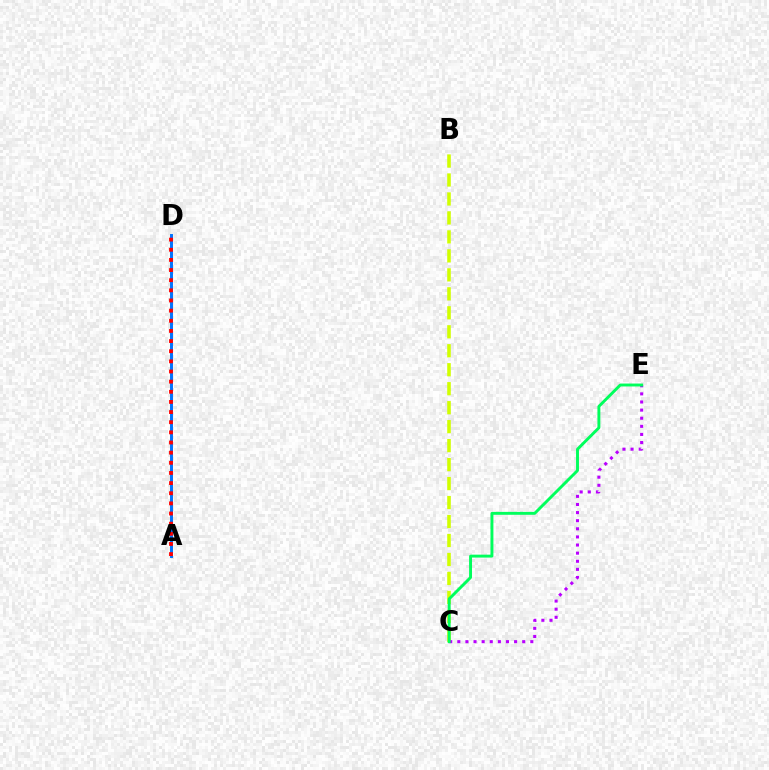{('A', 'D'): [{'color': '#0074ff', 'line_style': 'solid', 'thickness': 2.13}, {'color': '#ff0000', 'line_style': 'dotted', 'thickness': 2.76}], ('B', 'C'): [{'color': '#d1ff00', 'line_style': 'dashed', 'thickness': 2.58}], ('C', 'E'): [{'color': '#b900ff', 'line_style': 'dotted', 'thickness': 2.2}, {'color': '#00ff5c', 'line_style': 'solid', 'thickness': 2.1}]}